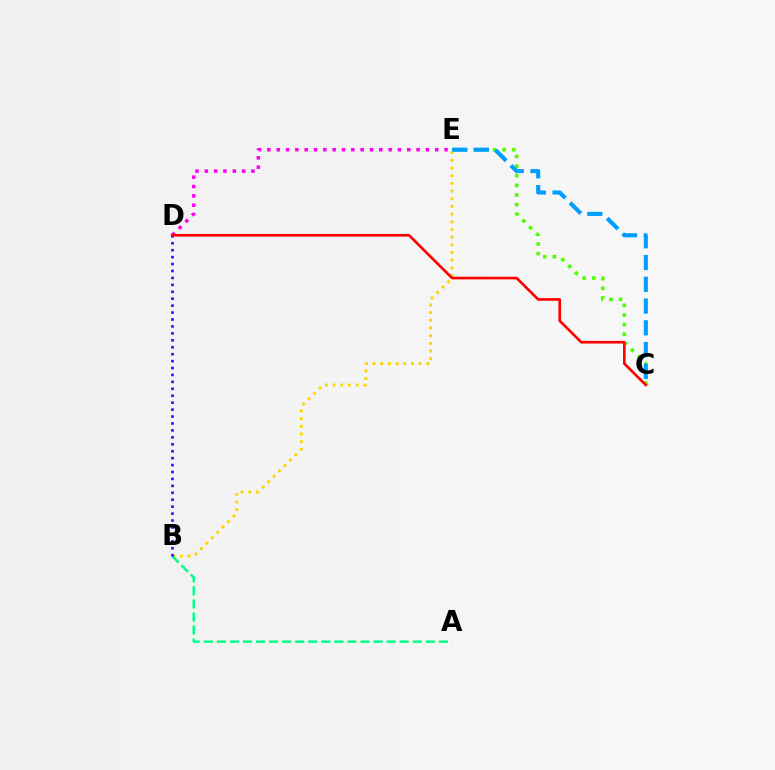{('B', 'E'): [{'color': '#ffd500', 'line_style': 'dotted', 'thickness': 2.09}], ('C', 'E'): [{'color': '#4fff00', 'line_style': 'dotted', 'thickness': 2.62}, {'color': '#009eff', 'line_style': 'dashed', 'thickness': 2.96}], ('A', 'B'): [{'color': '#00ff86', 'line_style': 'dashed', 'thickness': 1.77}], ('B', 'D'): [{'color': '#3700ff', 'line_style': 'dotted', 'thickness': 1.88}], ('D', 'E'): [{'color': '#ff00ed', 'line_style': 'dotted', 'thickness': 2.53}], ('C', 'D'): [{'color': '#ff0000', 'line_style': 'solid', 'thickness': 1.91}]}